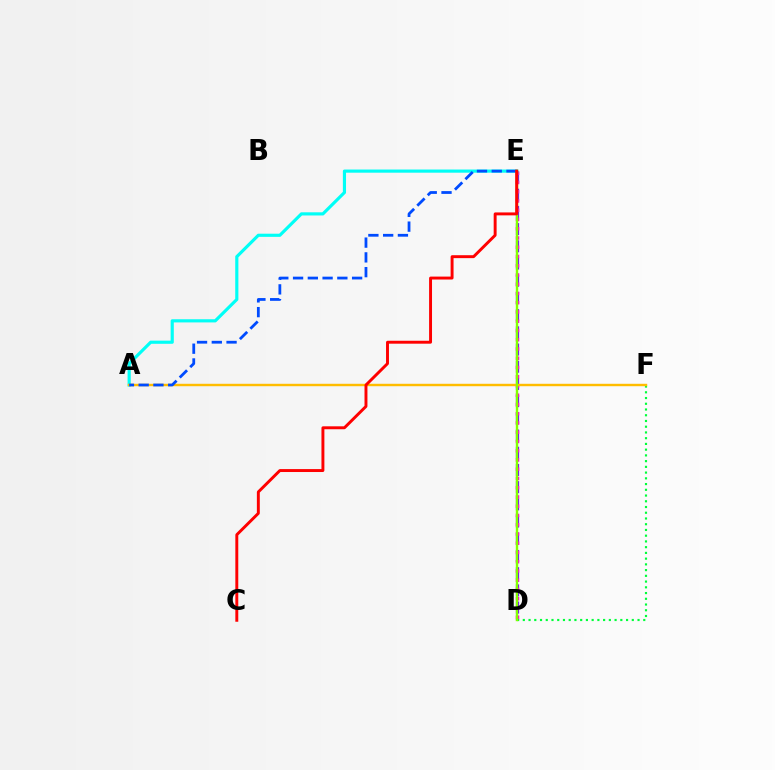{('D', 'E'): [{'color': '#7200ff', 'line_style': 'dashed', 'thickness': 2.34}, {'color': '#ff00cf', 'line_style': 'dotted', 'thickness': 2.51}, {'color': '#84ff00', 'line_style': 'solid', 'thickness': 1.73}], ('D', 'F'): [{'color': '#00ff39', 'line_style': 'dotted', 'thickness': 1.56}], ('A', 'E'): [{'color': '#00fff6', 'line_style': 'solid', 'thickness': 2.27}, {'color': '#004bff', 'line_style': 'dashed', 'thickness': 2.01}], ('A', 'F'): [{'color': '#ffbd00', 'line_style': 'solid', 'thickness': 1.74}], ('C', 'E'): [{'color': '#ff0000', 'line_style': 'solid', 'thickness': 2.11}]}